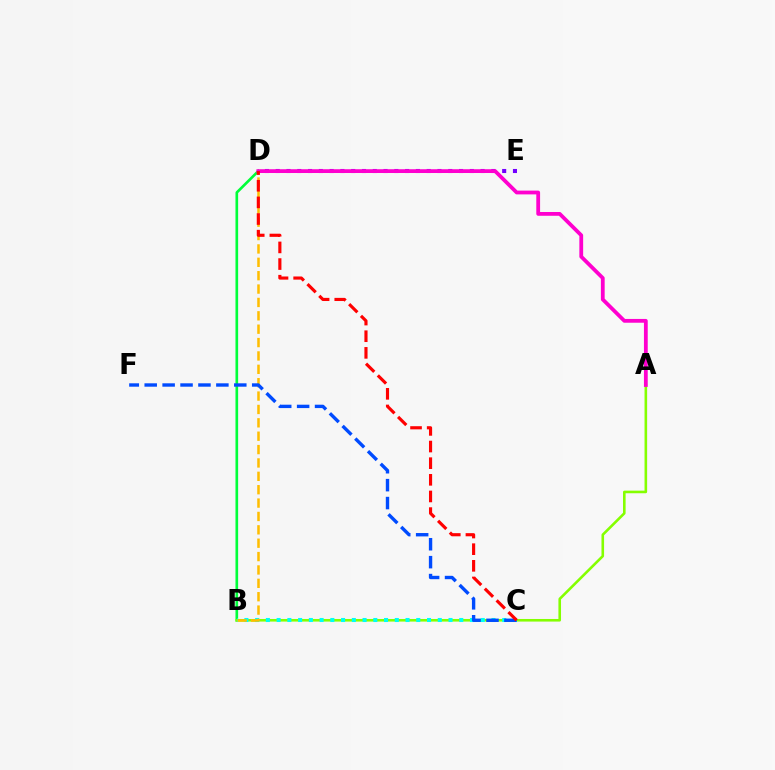{('B', 'D'): [{'color': '#00ff39', 'line_style': 'solid', 'thickness': 1.92}, {'color': '#ffbd00', 'line_style': 'dashed', 'thickness': 1.82}], ('A', 'B'): [{'color': '#84ff00', 'line_style': 'solid', 'thickness': 1.87}], ('B', 'C'): [{'color': '#00fff6', 'line_style': 'dotted', 'thickness': 2.92}], ('D', 'E'): [{'color': '#7200ff', 'line_style': 'dotted', 'thickness': 2.93}], ('C', 'F'): [{'color': '#004bff', 'line_style': 'dashed', 'thickness': 2.43}], ('A', 'D'): [{'color': '#ff00cf', 'line_style': 'solid', 'thickness': 2.73}], ('C', 'D'): [{'color': '#ff0000', 'line_style': 'dashed', 'thickness': 2.26}]}